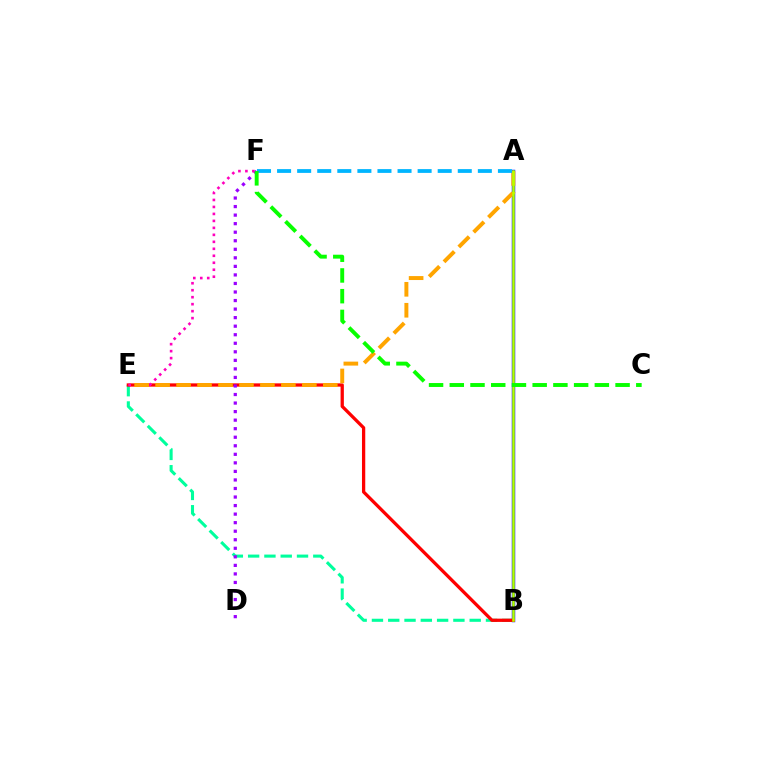{('B', 'E'): [{'color': '#00ff9d', 'line_style': 'dashed', 'thickness': 2.21}, {'color': '#ff0000', 'line_style': 'solid', 'thickness': 2.36}], ('A', 'B'): [{'color': '#0010ff', 'line_style': 'solid', 'thickness': 2.49}, {'color': '#b3ff00', 'line_style': 'solid', 'thickness': 1.85}], ('D', 'F'): [{'color': '#9b00ff', 'line_style': 'dotted', 'thickness': 2.32}], ('E', 'F'): [{'color': '#ff00bd', 'line_style': 'dotted', 'thickness': 1.9}], ('A', 'E'): [{'color': '#ffa500', 'line_style': 'dashed', 'thickness': 2.85}], ('A', 'F'): [{'color': '#00b5ff', 'line_style': 'dashed', 'thickness': 2.73}], ('C', 'F'): [{'color': '#08ff00', 'line_style': 'dashed', 'thickness': 2.82}]}